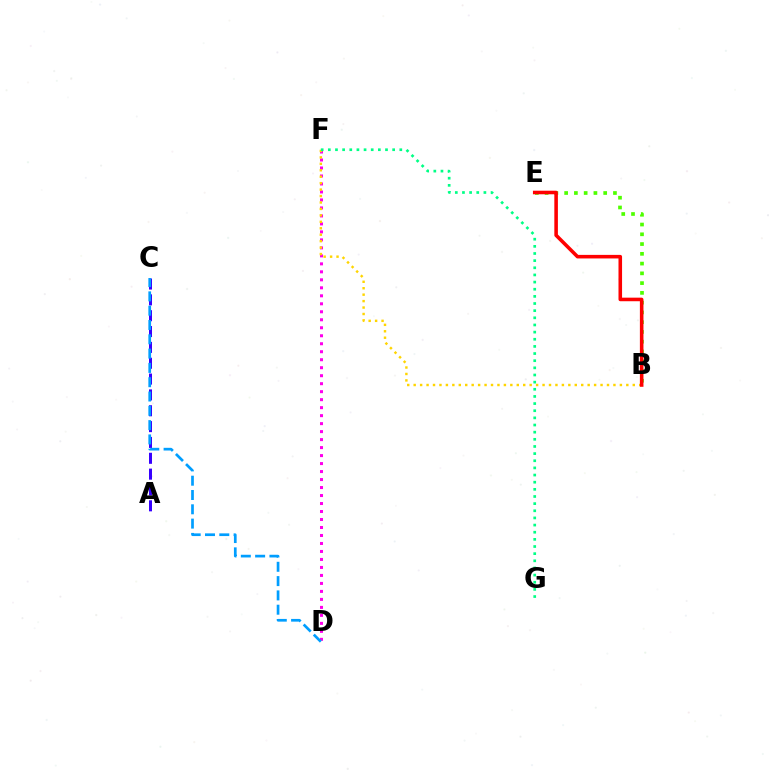{('D', 'F'): [{'color': '#ff00ed', 'line_style': 'dotted', 'thickness': 2.17}], ('A', 'C'): [{'color': '#3700ff', 'line_style': 'dashed', 'thickness': 2.15}], ('B', 'E'): [{'color': '#4fff00', 'line_style': 'dotted', 'thickness': 2.65}, {'color': '#ff0000', 'line_style': 'solid', 'thickness': 2.57}], ('B', 'F'): [{'color': '#ffd500', 'line_style': 'dotted', 'thickness': 1.75}], ('F', 'G'): [{'color': '#00ff86', 'line_style': 'dotted', 'thickness': 1.94}], ('C', 'D'): [{'color': '#009eff', 'line_style': 'dashed', 'thickness': 1.94}]}